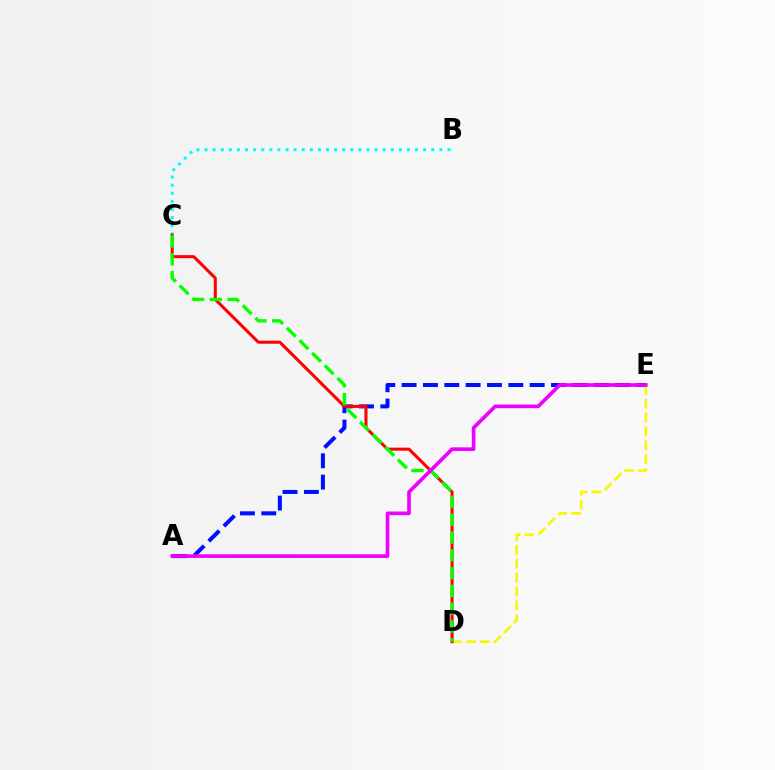{('A', 'E'): [{'color': '#0010ff', 'line_style': 'dashed', 'thickness': 2.9}, {'color': '#ee00ff', 'line_style': 'solid', 'thickness': 2.62}], ('B', 'C'): [{'color': '#00fff6', 'line_style': 'dotted', 'thickness': 2.2}], ('D', 'E'): [{'color': '#fcf500', 'line_style': 'dashed', 'thickness': 1.89}], ('C', 'D'): [{'color': '#ff0000', 'line_style': 'solid', 'thickness': 2.19}, {'color': '#08ff00', 'line_style': 'dashed', 'thickness': 2.42}]}